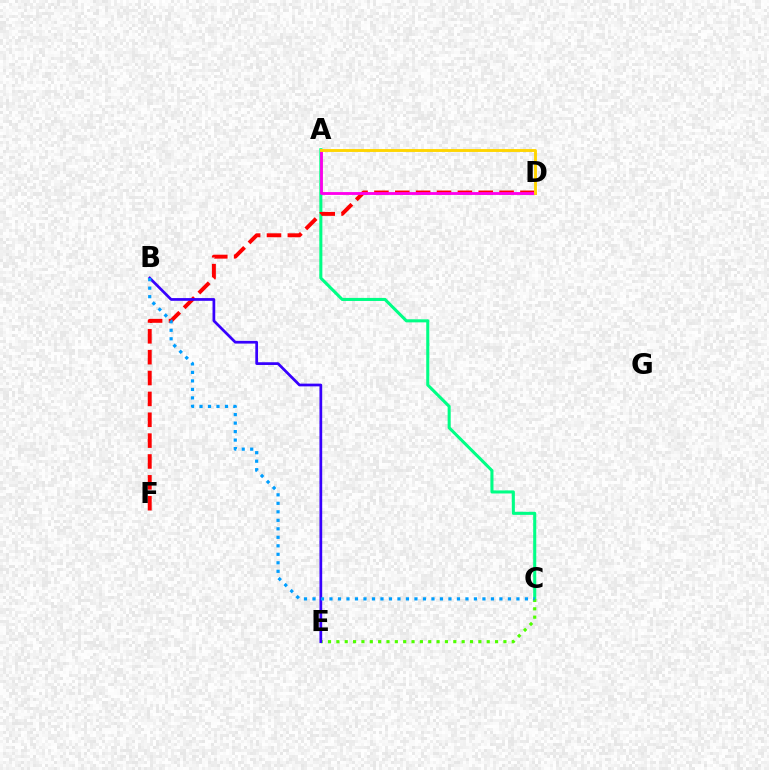{('A', 'C'): [{'color': '#00ff86', 'line_style': 'solid', 'thickness': 2.2}], ('D', 'F'): [{'color': '#ff0000', 'line_style': 'dashed', 'thickness': 2.83}], ('C', 'E'): [{'color': '#4fff00', 'line_style': 'dotted', 'thickness': 2.27}], ('A', 'D'): [{'color': '#ff00ed', 'line_style': 'solid', 'thickness': 2.04}, {'color': '#ffd500', 'line_style': 'solid', 'thickness': 2.08}], ('B', 'E'): [{'color': '#3700ff', 'line_style': 'solid', 'thickness': 1.96}], ('B', 'C'): [{'color': '#009eff', 'line_style': 'dotted', 'thickness': 2.31}]}